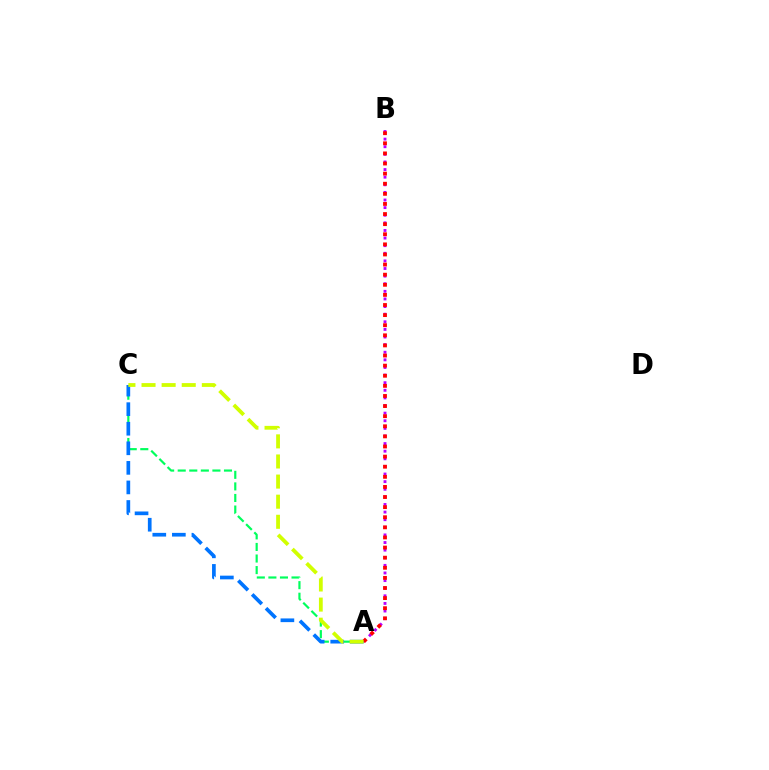{('A', 'B'): [{'color': '#b900ff', 'line_style': 'dotted', 'thickness': 2.07}, {'color': '#ff0000', 'line_style': 'dotted', 'thickness': 2.75}], ('A', 'C'): [{'color': '#00ff5c', 'line_style': 'dashed', 'thickness': 1.57}, {'color': '#0074ff', 'line_style': 'dashed', 'thickness': 2.66}, {'color': '#d1ff00', 'line_style': 'dashed', 'thickness': 2.73}]}